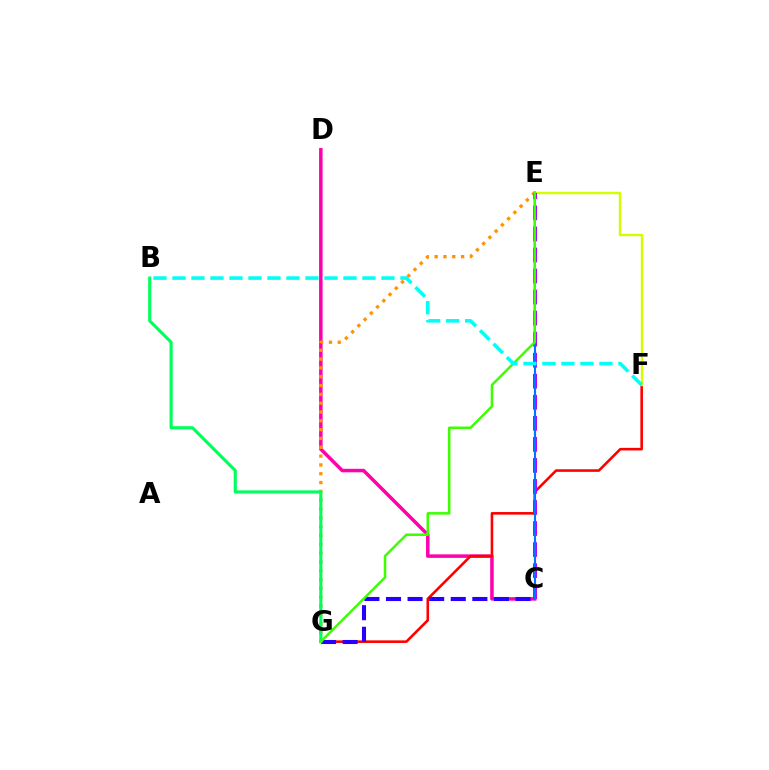{('C', 'D'): [{'color': '#ff00ac', 'line_style': 'solid', 'thickness': 2.52}], ('F', 'G'): [{'color': '#ff0000', 'line_style': 'solid', 'thickness': 1.87}], ('C', 'G'): [{'color': '#2500ff', 'line_style': 'dashed', 'thickness': 2.93}], ('E', 'F'): [{'color': '#d1ff00', 'line_style': 'solid', 'thickness': 1.74}], ('E', 'G'): [{'color': '#ff9400', 'line_style': 'dotted', 'thickness': 2.4}, {'color': '#3dff00', 'line_style': 'solid', 'thickness': 1.82}], ('C', 'E'): [{'color': '#b900ff', 'line_style': 'dashed', 'thickness': 2.86}, {'color': '#0074ff', 'line_style': 'solid', 'thickness': 1.52}], ('B', 'G'): [{'color': '#00ff5c', 'line_style': 'solid', 'thickness': 2.25}], ('B', 'F'): [{'color': '#00fff6', 'line_style': 'dashed', 'thickness': 2.58}]}